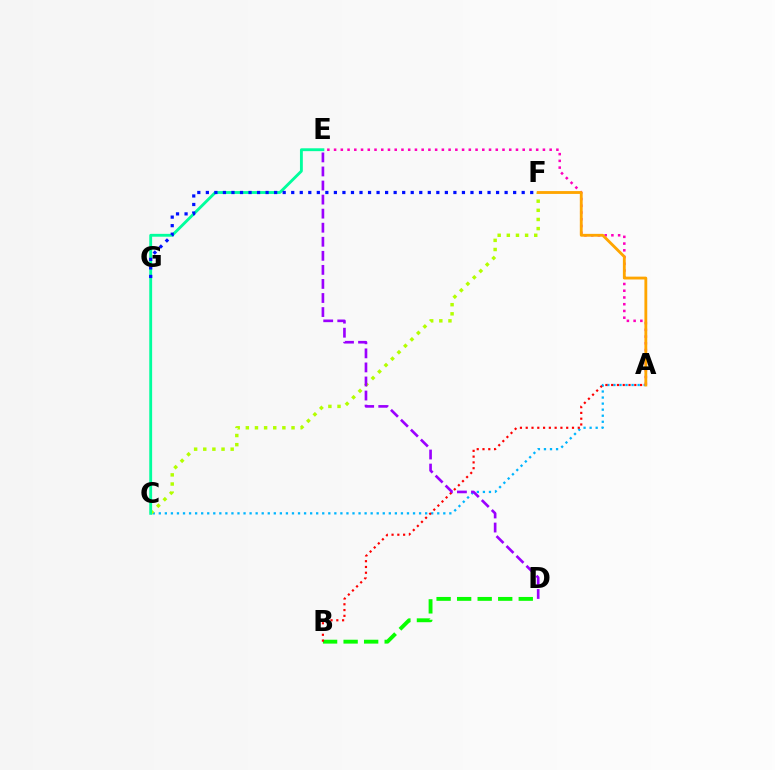{('A', 'C'): [{'color': '#00b5ff', 'line_style': 'dotted', 'thickness': 1.64}], ('B', 'D'): [{'color': '#08ff00', 'line_style': 'dashed', 'thickness': 2.79}], ('C', 'F'): [{'color': '#b3ff00', 'line_style': 'dotted', 'thickness': 2.48}], ('A', 'B'): [{'color': '#ff0000', 'line_style': 'dotted', 'thickness': 1.57}], ('A', 'E'): [{'color': '#ff00bd', 'line_style': 'dotted', 'thickness': 1.83}], ('A', 'F'): [{'color': '#ffa500', 'line_style': 'solid', 'thickness': 2.05}], ('C', 'E'): [{'color': '#00ff9d', 'line_style': 'solid', 'thickness': 2.06}], ('D', 'E'): [{'color': '#9b00ff', 'line_style': 'dashed', 'thickness': 1.91}], ('F', 'G'): [{'color': '#0010ff', 'line_style': 'dotted', 'thickness': 2.32}]}